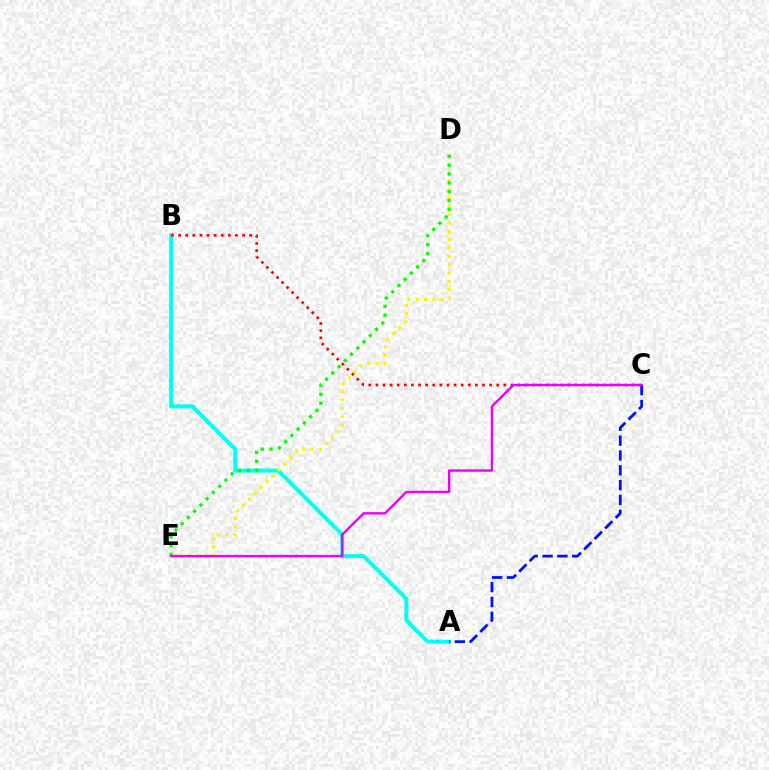{('A', 'B'): [{'color': '#00fff6', 'line_style': 'solid', 'thickness': 2.86}], ('D', 'E'): [{'color': '#fcf500', 'line_style': 'dotted', 'thickness': 2.27}, {'color': '#08ff00', 'line_style': 'dotted', 'thickness': 2.4}], ('B', 'C'): [{'color': '#ff0000', 'line_style': 'dotted', 'thickness': 1.93}], ('A', 'C'): [{'color': '#0010ff', 'line_style': 'dashed', 'thickness': 2.01}], ('C', 'E'): [{'color': '#ee00ff', 'line_style': 'solid', 'thickness': 1.73}]}